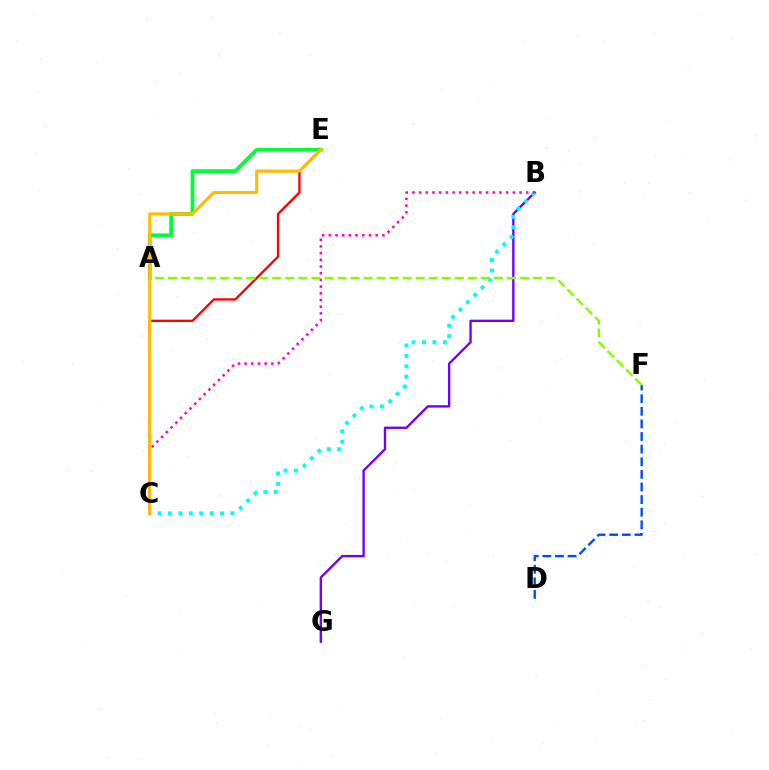{('B', 'G'): [{'color': '#7200ff', 'line_style': 'solid', 'thickness': 1.7}], ('B', 'C'): [{'color': '#00fff6', 'line_style': 'dotted', 'thickness': 2.83}, {'color': '#ff00cf', 'line_style': 'dotted', 'thickness': 1.82}], ('C', 'E'): [{'color': '#ff0000', 'line_style': 'solid', 'thickness': 1.68}, {'color': '#ffbd00', 'line_style': 'solid', 'thickness': 2.25}], ('A', 'E'): [{'color': '#00ff39', 'line_style': 'solid', 'thickness': 2.74}], ('D', 'F'): [{'color': '#004bff', 'line_style': 'dashed', 'thickness': 1.71}], ('A', 'F'): [{'color': '#84ff00', 'line_style': 'dashed', 'thickness': 1.77}]}